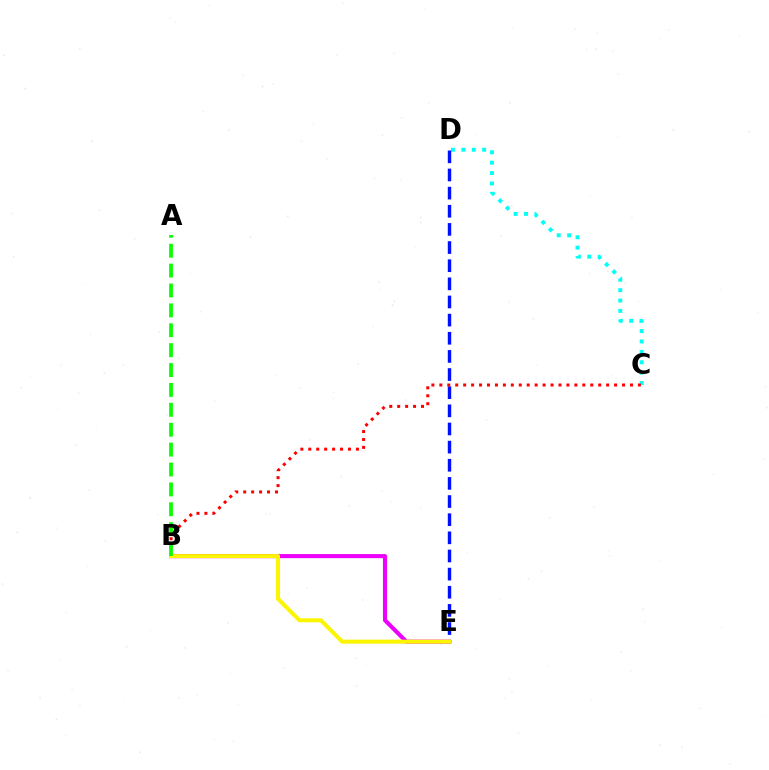{('B', 'E'): [{'color': '#ee00ff', 'line_style': 'solid', 'thickness': 2.94}, {'color': '#fcf500', 'line_style': 'solid', 'thickness': 2.89}], ('C', 'D'): [{'color': '#00fff6', 'line_style': 'dotted', 'thickness': 2.82}], ('D', 'E'): [{'color': '#0010ff', 'line_style': 'dashed', 'thickness': 2.46}], ('B', 'C'): [{'color': '#ff0000', 'line_style': 'dotted', 'thickness': 2.16}], ('A', 'B'): [{'color': '#08ff00', 'line_style': 'dashed', 'thickness': 2.7}]}